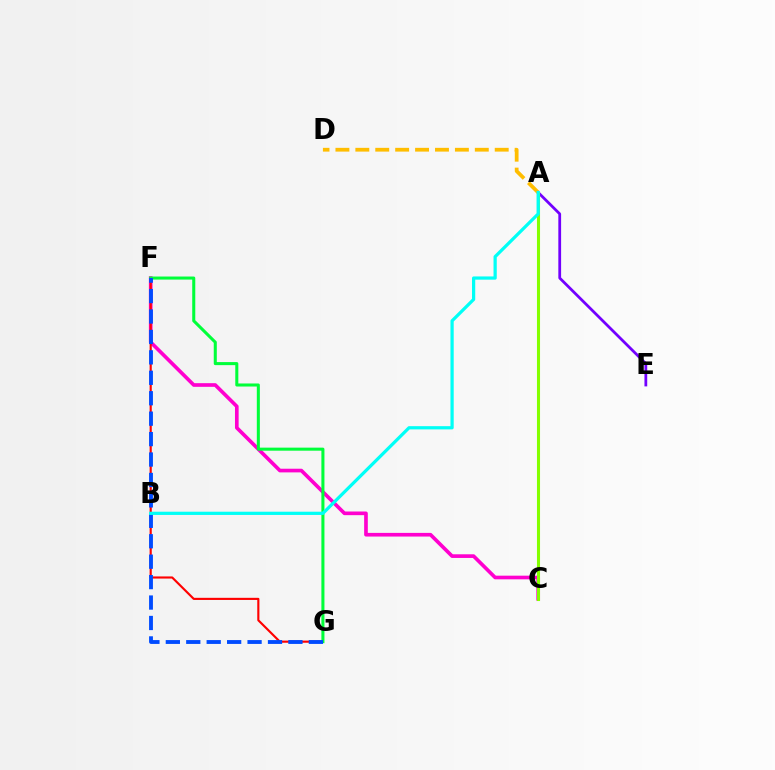{('A', 'E'): [{'color': '#7200ff', 'line_style': 'solid', 'thickness': 1.99}], ('C', 'F'): [{'color': '#ff00cf', 'line_style': 'solid', 'thickness': 2.63}], ('F', 'G'): [{'color': '#ff0000', 'line_style': 'solid', 'thickness': 1.54}, {'color': '#00ff39', 'line_style': 'solid', 'thickness': 2.2}, {'color': '#004bff', 'line_style': 'dashed', 'thickness': 2.78}], ('A', 'C'): [{'color': '#84ff00', 'line_style': 'solid', 'thickness': 2.21}], ('A', 'D'): [{'color': '#ffbd00', 'line_style': 'dashed', 'thickness': 2.71}], ('A', 'B'): [{'color': '#00fff6', 'line_style': 'solid', 'thickness': 2.32}]}